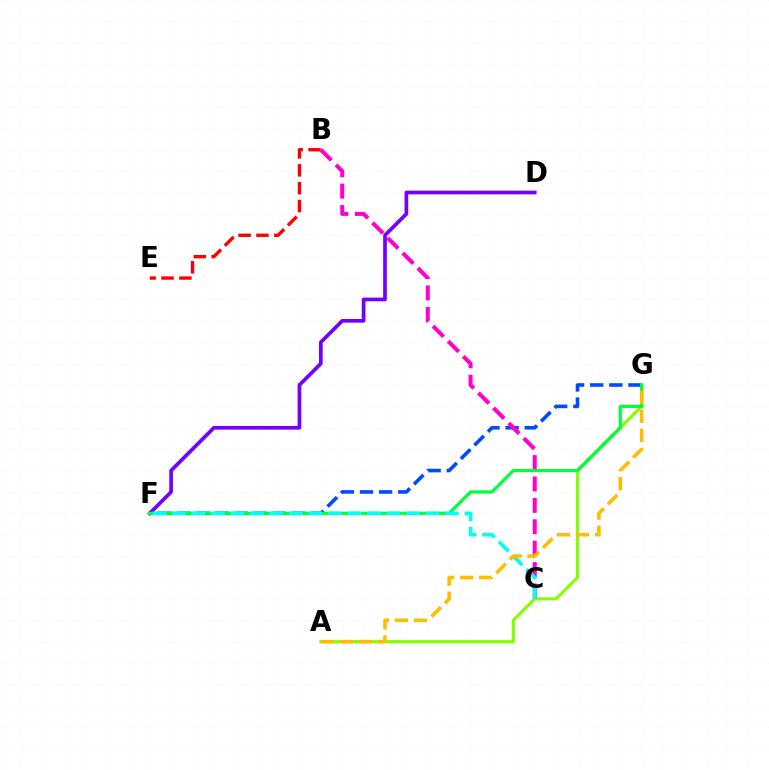{('F', 'G'): [{'color': '#004bff', 'line_style': 'dashed', 'thickness': 2.6}, {'color': '#00ff39', 'line_style': 'solid', 'thickness': 2.28}], ('B', 'E'): [{'color': '#ff0000', 'line_style': 'dashed', 'thickness': 2.43}], ('A', 'G'): [{'color': '#84ff00', 'line_style': 'solid', 'thickness': 2.24}, {'color': '#ffbd00', 'line_style': 'dashed', 'thickness': 2.59}], ('B', 'C'): [{'color': '#ff00cf', 'line_style': 'dashed', 'thickness': 2.91}], ('D', 'F'): [{'color': '#7200ff', 'line_style': 'solid', 'thickness': 2.66}], ('C', 'F'): [{'color': '#00fff6', 'line_style': 'dashed', 'thickness': 2.65}]}